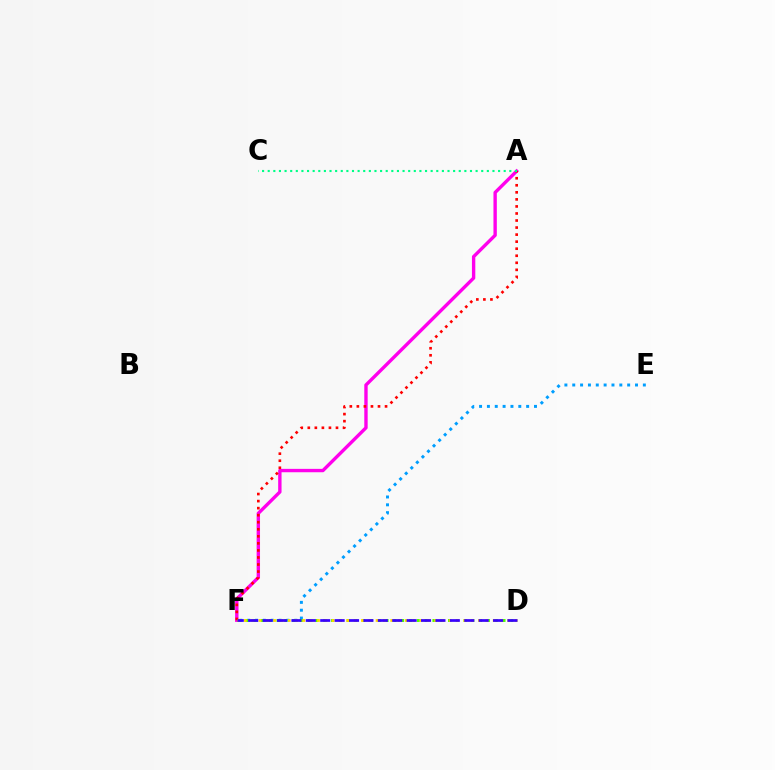{('A', 'F'): [{'color': '#ff00ed', 'line_style': 'solid', 'thickness': 2.43}, {'color': '#ff0000', 'line_style': 'dotted', 'thickness': 1.91}], ('E', 'F'): [{'color': '#009eff', 'line_style': 'dotted', 'thickness': 2.13}], ('D', 'F'): [{'color': '#4fff00', 'line_style': 'dotted', 'thickness': 2.12}, {'color': '#ffd500', 'line_style': 'dotted', 'thickness': 1.99}, {'color': '#3700ff', 'line_style': 'dashed', 'thickness': 1.96}], ('A', 'C'): [{'color': '#00ff86', 'line_style': 'dotted', 'thickness': 1.53}]}